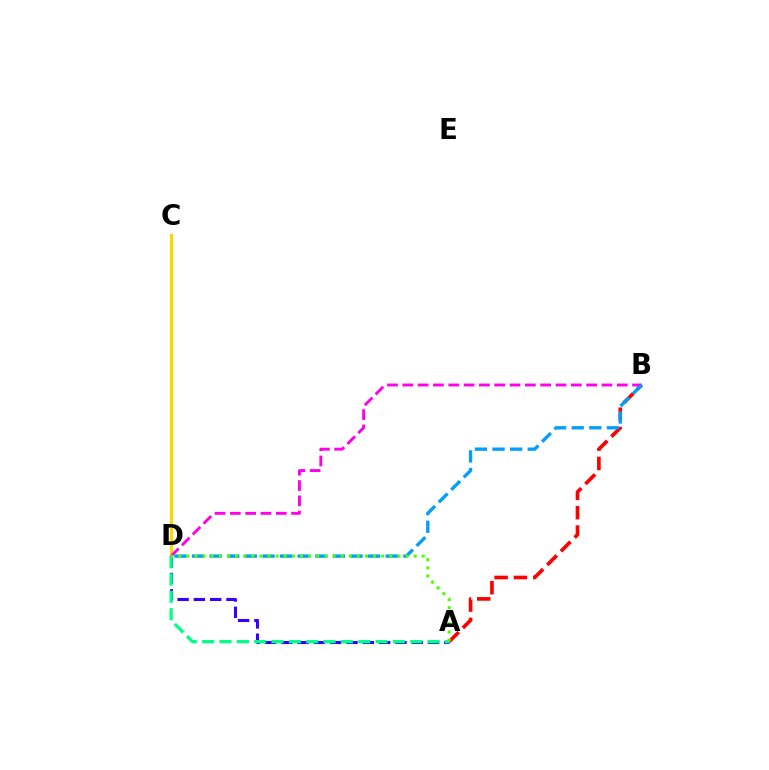{('A', 'B'): [{'color': '#ff0000', 'line_style': 'dashed', 'thickness': 2.63}], ('A', 'D'): [{'color': '#3700ff', 'line_style': 'dashed', 'thickness': 2.21}, {'color': '#00ff86', 'line_style': 'dashed', 'thickness': 2.36}, {'color': '#4fff00', 'line_style': 'dotted', 'thickness': 2.21}], ('C', 'D'): [{'color': '#ffd500', 'line_style': 'solid', 'thickness': 2.25}], ('B', 'D'): [{'color': '#ff00ed', 'line_style': 'dashed', 'thickness': 2.08}, {'color': '#009eff', 'line_style': 'dashed', 'thickness': 2.39}]}